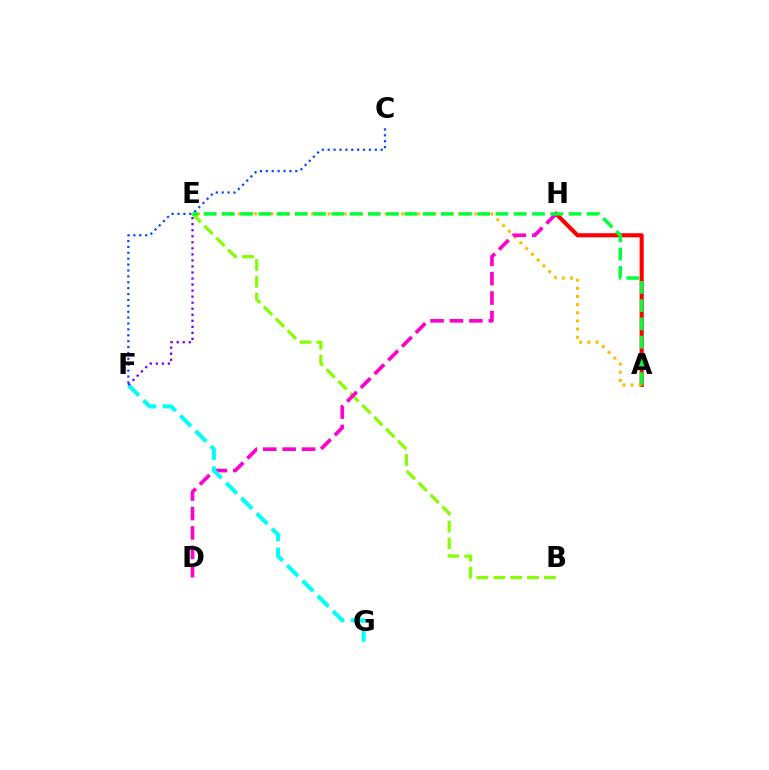{('B', 'E'): [{'color': '#84ff00', 'line_style': 'dashed', 'thickness': 2.29}], ('A', 'H'): [{'color': '#ff0000', 'line_style': 'solid', 'thickness': 2.95}], ('A', 'E'): [{'color': '#ffbd00', 'line_style': 'dotted', 'thickness': 2.22}, {'color': '#00ff39', 'line_style': 'dashed', 'thickness': 2.48}], ('D', 'H'): [{'color': '#ff00cf', 'line_style': 'dashed', 'thickness': 2.64}], ('C', 'F'): [{'color': '#004bff', 'line_style': 'dotted', 'thickness': 1.6}], ('F', 'G'): [{'color': '#00fff6', 'line_style': 'dashed', 'thickness': 2.93}], ('E', 'F'): [{'color': '#7200ff', 'line_style': 'dotted', 'thickness': 1.64}]}